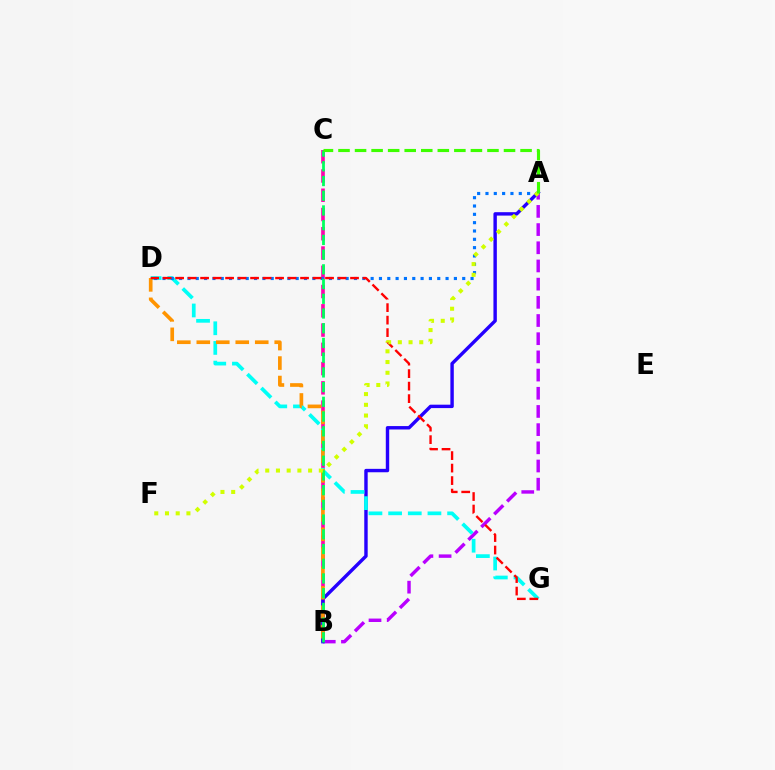{('B', 'C'): [{'color': '#ff00ac', 'line_style': 'dashed', 'thickness': 2.62}, {'color': '#00ff5c', 'line_style': 'dashed', 'thickness': 2.0}], ('A', 'B'): [{'color': '#b900ff', 'line_style': 'dashed', 'thickness': 2.47}, {'color': '#2500ff', 'line_style': 'solid', 'thickness': 2.46}], ('D', 'G'): [{'color': '#00fff6', 'line_style': 'dashed', 'thickness': 2.67}, {'color': '#ff0000', 'line_style': 'dashed', 'thickness': 1.7}], ('A', 'D'): [{'color': '#0074ff', 'line_style': 'dotted', 'thickness': 2.26}], ('B', 'D'): [{'color': '#ff9400', 'line_style': 'dashed', 'thickness': 2.65}], ('A', 'F'): [{'color': '#d1ff00', 'line_style': 'dotted', 'thickness': 2.91}], ('A', 'C'): [{'color': '#3dff00', 'line_style': 'dashed', 'thickness': 2.25}]}